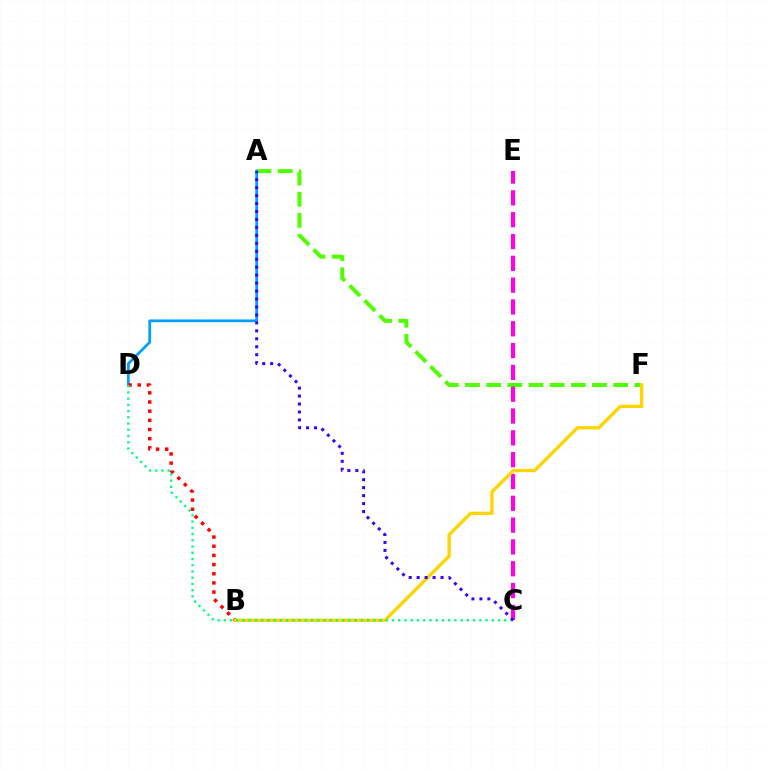{('A', 'F'): [{'color': '#4fff00', 'line_style': 'dashed', 'thickness': 2.87}], ('C', 'E'): [{'color': '#ff00ed', 'line_style': 'dashed', 'thickness': 2.96}], ('A', 'D'): [{'color': '#009eff', 'line_style': 'solid', 'thickness': 1.99}], ('B', 'D'): [{'color': '#ff0000', 'line_style': 'dotted', 'thickness': 2.49}], ('B', 'F'): [{'color': '#ffd500', 'line_style': 'solid', 'thickness': 2.4}], ('C', 'D'): [{'color': '#00ff86', 'line_style': 'dotted', 'thickness': 1.69}], ('A', 'C'): [{'color': '#3700ff', 'line_style': 'dotted', 'thickness': 2.16}]}